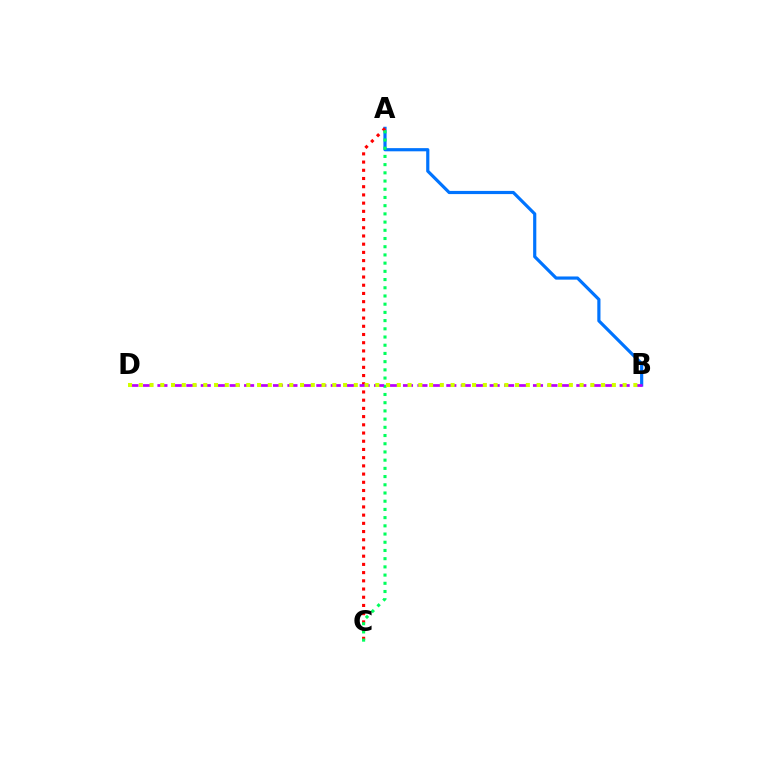{('A', 'B'): [{'color': '#0074ff', 'line_style': 'solid', 'thickness': 2.29}], ('A', 'C'): [{'color': '#ff0000', 'line_style': 'dotted', 'thickness': 2.23}, {'color': '#00ff5c', 'line_style': 'dotted', 'thickness': 2.23}], ('B', 'D'): [{'color': '#b900ff', 'line_style': 'dashed', 'thickness': 1.96}, {'color': '#d1ff00', 'line_style': 'dotted', 'thickness': 2.92}]}